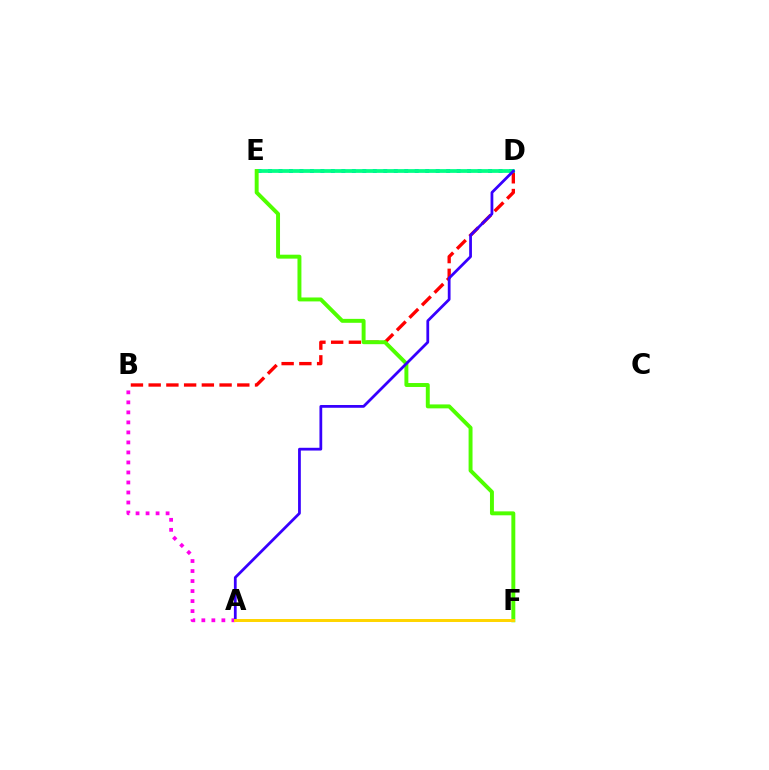{('D', 'E'): [{'color': '#009eff', 'line_style': 'dotted', 'thickness': 2.85}, {'color': '#00ff86', 'line_style': 'solid', 'thickness': 2.69}], ('B', 'D'): [{'color': '#ff0000', 'line_style': 'dashed', 'thickness': 2.41}], ('A', 'B'): [{'color': '#ff00ed', 'line_style': 'dotted', 'thickness': 2.72}], ('E', 'F'): [{'color': '#4fff00', 'line_style': 'solid', 'thickness': 2.83}], ('A', 'D'): [{'color': '#3700ff', 'line_style': 'solid', 'thickness': 1.99}], ('A', 'F'): [{'color': '#ffd500', 'line_style': 'solid', 'thickness': 2.14}]}